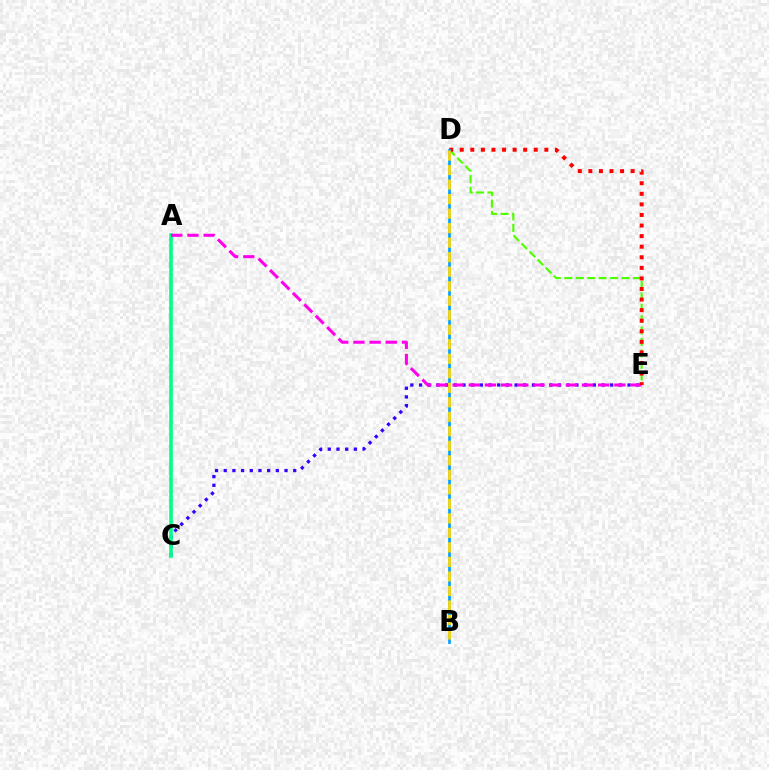{('D', 'E'): [{'color': '#4fff00', 'line_style': 'dashed', 'thickness': 1.55}, {'color': '#ff0000', 'line_style': 'dotted', 'thickness': 2.87}], ('C', 'E'): [{'color': '#3700ff', 'line_style': 'dotted', 'thickness': 2.36}], ('A', 'C'): [{'color': '#00ff86', 'line_style': 'solid', 'thickness': 2.6}], ('A', 'E'): [{'color': '#ff00ed', 'line_style': 'dashed', 'thickness': 2.2}], ('B', 'D'): [{'color': '#009eff', 'line_style': 'solid', 'thickness': 1.93}, {'color': '#ffd500', 'line_style': 'dashed', 'thickness': 1.97}]}